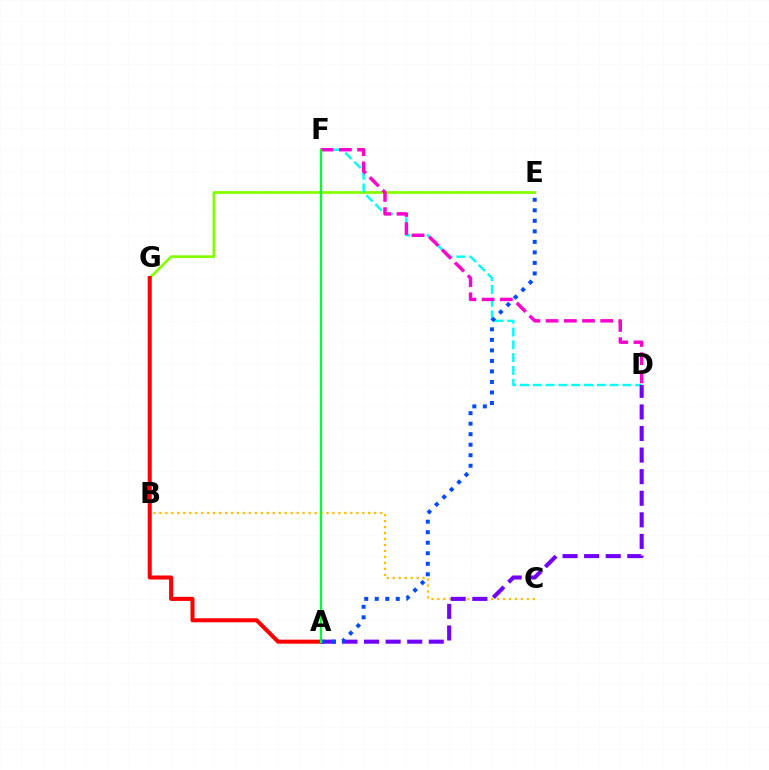{('E', 'G'): [{'color': '#84ff00', 'line_style': 'solid', 'thickness': 1.98}], ('D', 'F'): [{'color': '#00fff6', 'line_style': 'dashed', 'thickness': 1.74}, {'color': '#ff00cf', 'line_style': 'dashed', 'thickness': 2.47}], ('B', 'C'): [{'color': '#ffbd00', 'line_style': 'dotted', 'thickness': 1.62}], ('A', 'D'): [{'color': '#7200ff', 'line_style': 'dashed', 'thickness': 2.93}], ('A', 'G'): [{'color': '#ff0000', 'line_style': 'solid', 'thickness': 2.91}], ('A', 'E'): [{'color': '#004bff', 'line_style': 'dotted', 'thickness': 2.86}], ('A', 'F'): [{'color': '#00ff39', 'line_style': 'solid', 'thickness': 1.66}]}